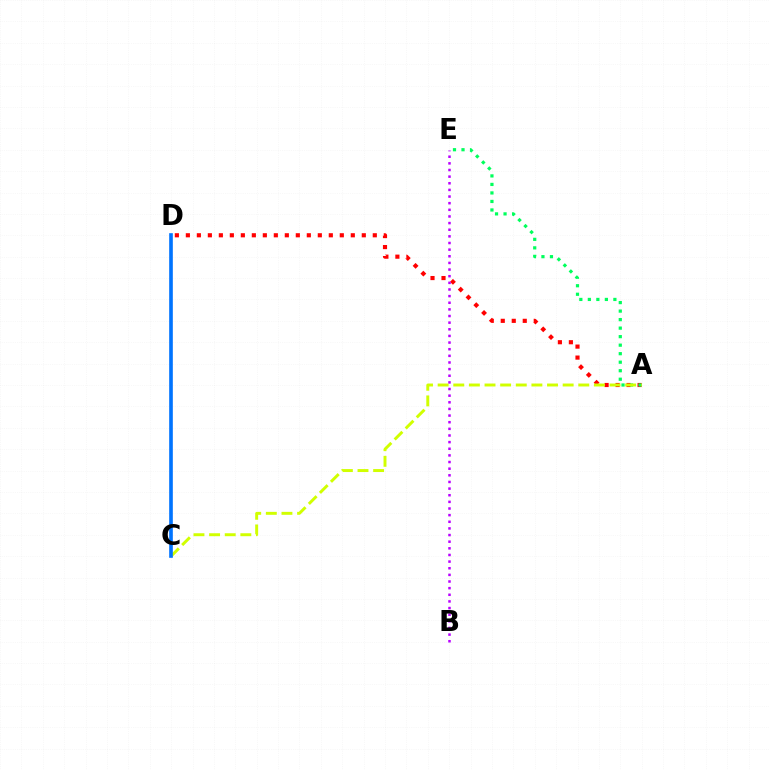{('A', 'D'): [{'color': '#ff0000', 'line_style': 'dotted', 'thickness': 2.99}], ('A', 'E'): [{'color': '#00ff5c', 'line_style': 'dotted', 'thickness': 2.31}], ('A', 'C'): [{'color': '#d1ff00', 'line_style': 'dashed', 'thickness': 2.12}], ('C', 'D'): [{'color': '#0074ff', 'line_style': 'solid', 'thickness': 2.62}], ('B', 'E'): [{'color': '#b900ff', 'line_style': 'dotted', 'thickness': 1.8}]}